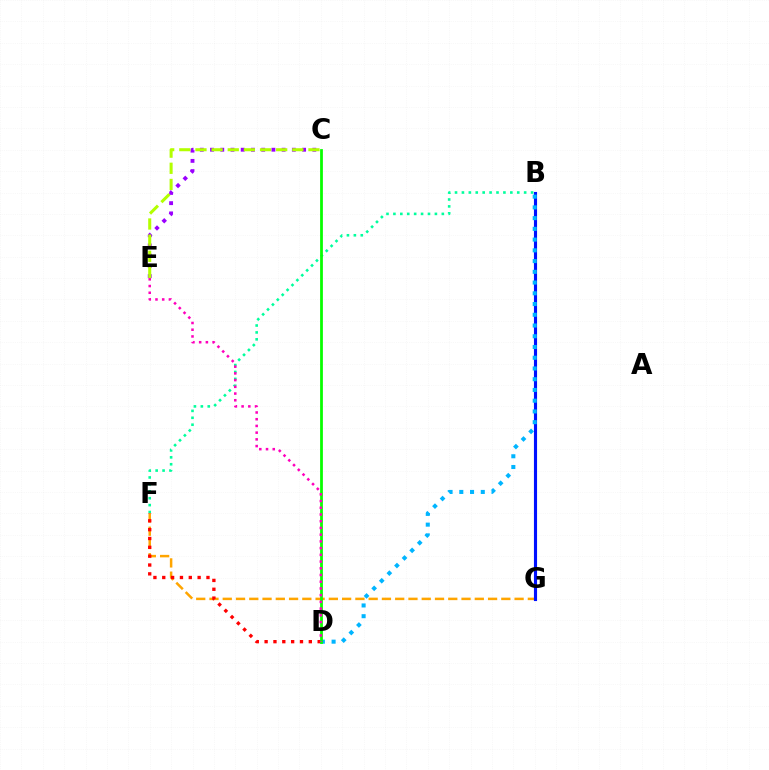{('B', 'F'): [{'color': '#00ff9d', 'line_style': 'dotted', 'thickness': 1.88}], ('F', 'G'): [{'color': '#ffa500', 'line_style': 'dashed', 'thickness': 1.8}], ('C', 'E'): [{'color': '#9b00ff', 'line_style': 'dotted', 'thickness': 2.78}, {'color': '#b3ff00', 'line_style': 'dashed', 'thickness': 2.19}], ('B', 'G'): [{'color': '#0010ff', 'line_style': 'solid', 'thickness': 2.25}], ('D', 'F'): [{'color': '#ff0000', 'line_style': 'dotted', 'thickness': 2.4}], ('B', 'D'): [{'color': '#00b5ff', 'line_style': 'dotted', 'thickness': 2.92}], ('C', 'D'): [{'color': '#08ff00', 'line_style': 'solid', 'thickness': 2.0}], ('D', 'E'): [{'color': '#ff00bd', 'line_style': 'dotted', 'thickness': 1.83}]}